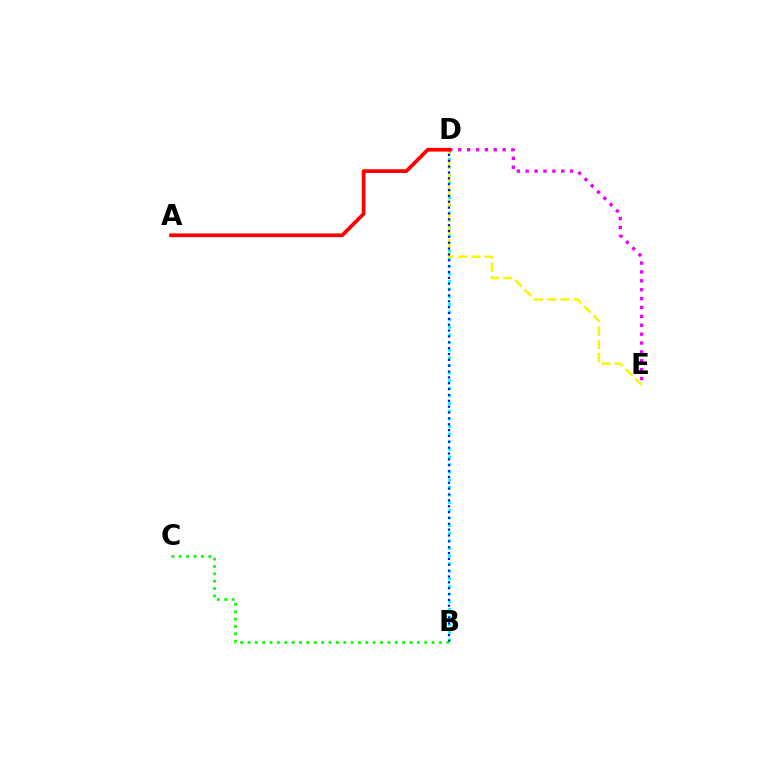{('B', 'D'): [{'color': '#00fff6', 'line_style': 'dotted', 'thickness': 2.07}, {'color': '#0010ff', 'line_style': 'dotted', 'thickness': 1.59}], ('D', 'E'): [{'color': '#fcf500', 'line_style': 'dashed', 'thickness': 1.8}, {'color': '#ee00ff', 'line_style': 'dotted', 'thickness': 2.41}], ('B', 'C'): [{'color': '#08ff00', 'line_style': 'dotted', 'thickness': 2.0}], ('A', 'D'): [{'color': '#ff0000', 'line_style': 'solid', 'thickness': 2.68}]}